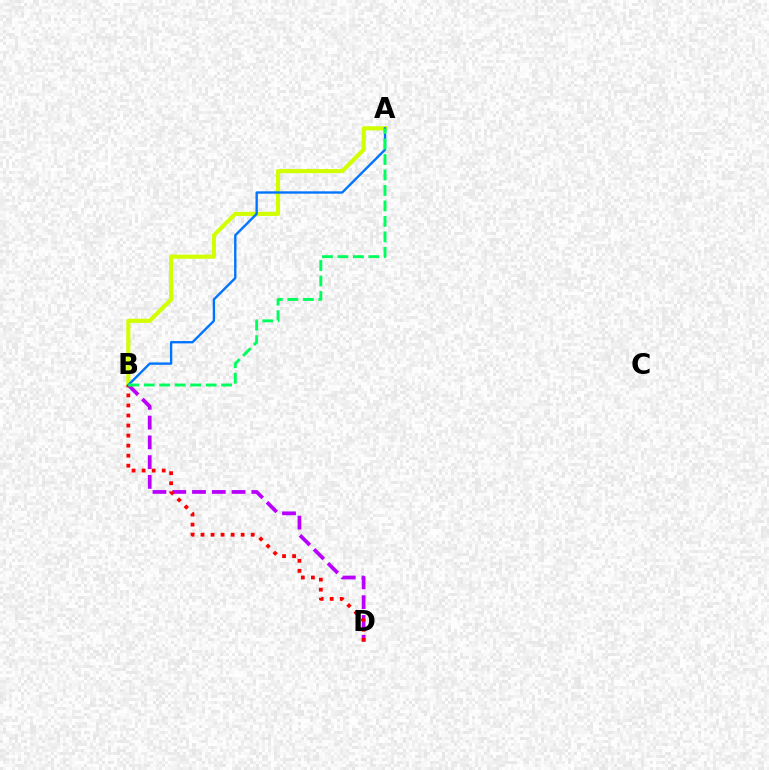{('B', 'D'): [{'color': '#b900ff', 'line_style': 'dashed', 'thickness': 2.69}, {'color': '#ff0000', 'line_style': 'dotted', 'thickness': 2.73}], ('A', 'B'): [{'color': '#d1ff00', 'line_style': 'solid', 'thickness': 2.97}, {'color': '#0074ff', 'line_style': 'solid', 'thickness': 1.69}, {'color': '#00ff5c', 'line_style': 'dashed', 'thickness': 2.1}]}